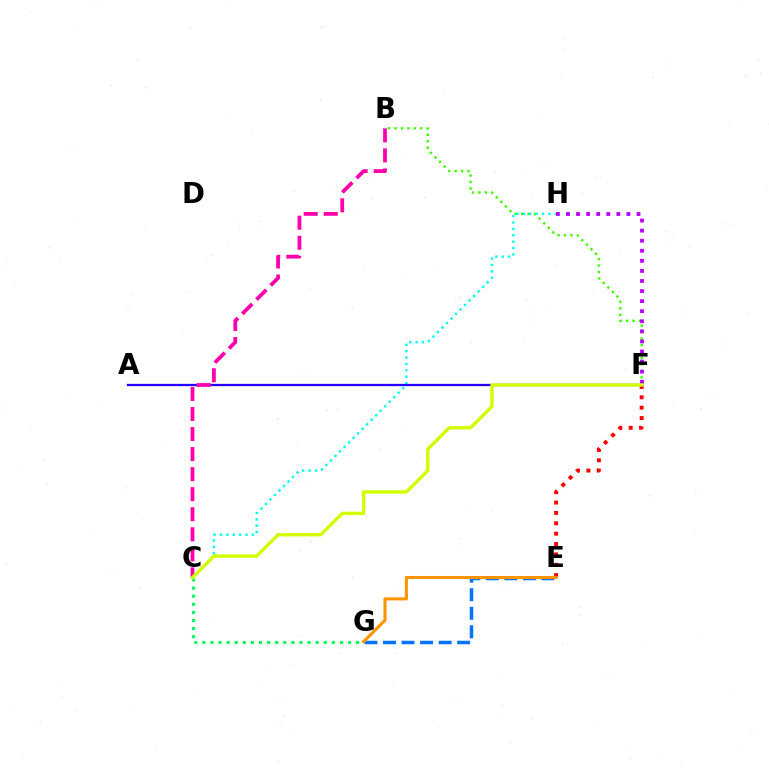{('B', 'F'): [{'color': '#3dff00', 'line_style': 'dotted', 'thickness': 1.75}], ('E', 'F'): [{'color': '#ff0000', 'line_style': 'dotted', 'thickness': 2.81}], ('C', 'G'): [{'color': '#00ff5c', 'line_style': 'dotted', 'thickness': 2.2}], ('F', 'H'): [{'color': '#b900ff', 'line_style': 'dotted', 'thickness': 2.74}], ('E', 'G'): [{'color': '#0074ff', 'line_style': 'dashed', 'thickness': 2.52}, {'color': '#ff9400', 'line_style': 'solid', 'thickness': 2.2}], ('C', 'H'): [{'color': '#00fff6', 'line_style': 'dotted', 'thickness': 1.74}], ('A', 'F'): [{'color': '#2500ff', 'line_style': 'solid', 'thickness': 1.63}], ('B', 'C'): [{'color': '#ff00ac', 'line_style': 'dashed', 'thickness': 2.72}], ('C', 'F'): [{'color': '#d1ff00', 'line_style': 'solid', 'thickness': 2.41}]}